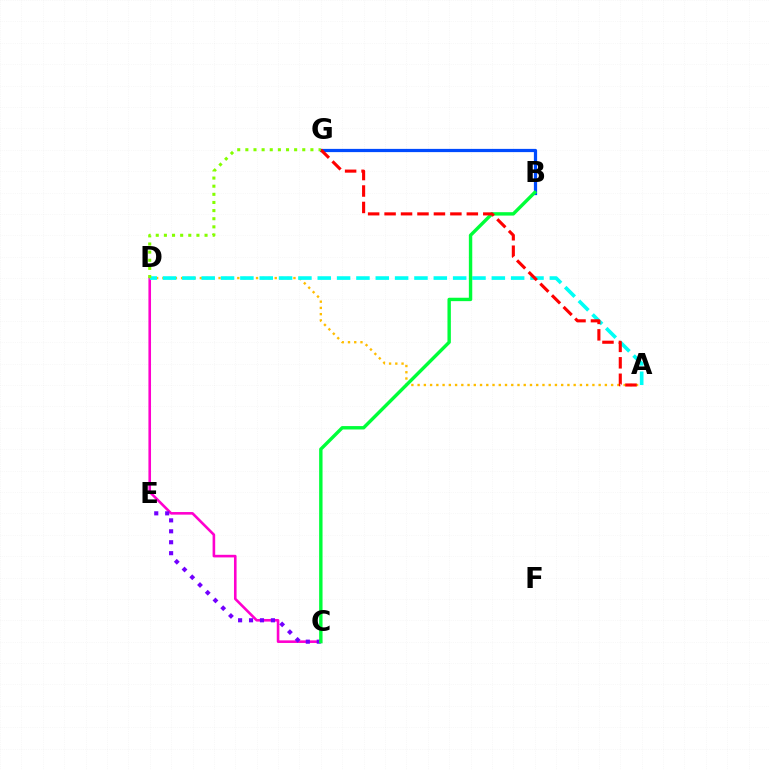{('C', 'D'): [{'color': '#ff00cf', 'line_style': 'solid', 'thickness': 1.87}], ('A', 'D'): [{'color': '#ffbd00', 'line_style': 'dotted', 'thickness': 1.7}, {'color': '#00fff6', 'line_style': 'dashed', 'thickness': 2.63}], ('C', 'E'): [{'color': '#7200ff', 'line_style': 'dotted', 'thickness': 2.97}], ('B', 'G'): [{'color': '#004bff', 'line_style': 'solid', 'thickness': 2.32}], ('B', 'C'): [{'color': '#00ff39', 'line_style': 'solid', 'thickness': 2.45}], ('A', 'G'): [{'color': '#ff0000', 'line_style': 'dashed', 'thickness': 2.23}], ('D', 'G'): [{'color': '#84ff00', 'line_style': 'dotted', 'thickness': 2.21}]}